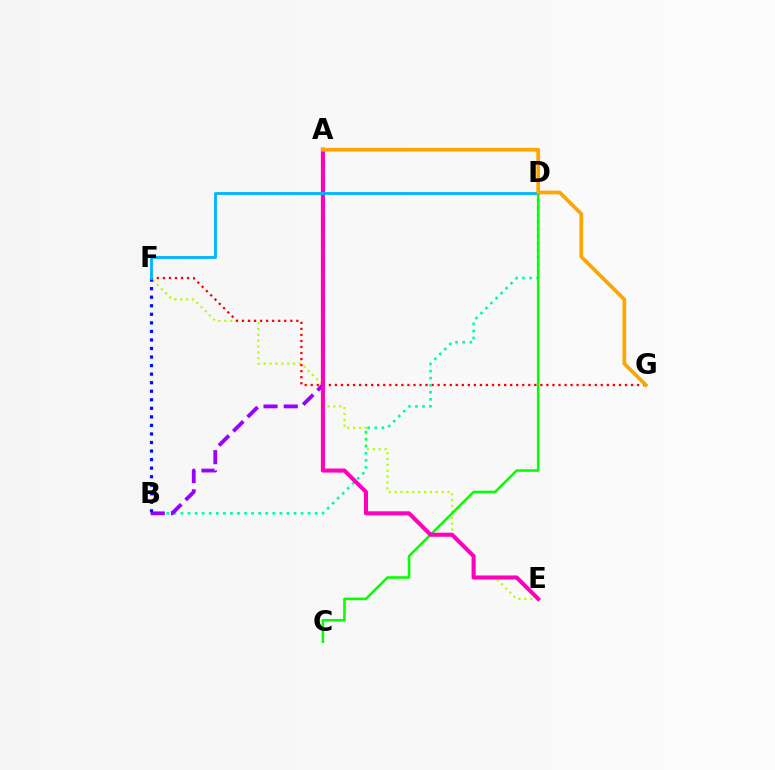{('E', 'F'): [{'color': '#b3ff00', 'line_style': 'dotted', 'thickness': 1.6}], ('F', 'G'): [{'color': '#ff0000', 'line_style': 'dotted', 'thickness': 1.64}], ('B', 'D'): [{'color': '#00ff9d', 'line_style': 'dotted', 'thickness': 1.92}], ('C', 'D'): [{'color': '#08ff00', 'line_style': 'solid', 'thickness': 1.85}], ('A', 'B'): [{'color': '#9b00ff', 'line_style': 'dashed', 'thickness': 2.75}], ('A', 'E'): [{'color': '#ff00bd', 'line_style': 'solid', 'thickness': 2.93}], ('B', 'F'): [{'color': '#0010ff', 'line_style': 'dotted', 'thickness': 2.32}], ('D', 'F'): [{'color': '#00b5ff', 'line_style': 'solid', 'thickness': 2.04}], ('A', 'G'): [{'color': '#ffa500', 'line_style': 'solid', 'thickness': 2.68}]}